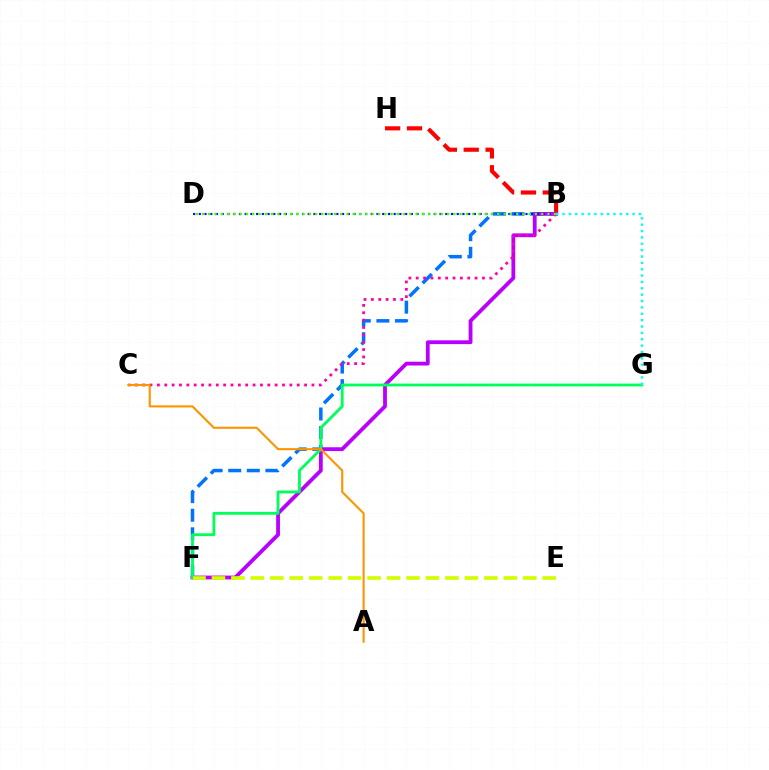{('B', 'F'): [{'color': '#0074ff', 'line_style': 'dashed', 'thickness': 2.53}, {'color': '#b900ff', 'line_style': 'solid', 'thickness': 2.74}], ('B', 'H'): [{'color': '#ff0000', 'line_style': 'dashed', 'thickness': 2.97}], ('B', 'D'): [{'color': '#2500ff', 'line_style': 'dotted', 'thickness': 1.56}, {'color': '#3dff00', 'line_style': 'dotted', 'thickness': 1.71}], ('B', 'C'): [{'color': '#ff00ac', 'line_style': 'dotted', 'thickness': 2.0}], ('F', 'G'): [{'color': '#00ff5c', 'line_style': 'solid', 'thickness': 2.04}], ('B', 'G'): [{'color': '#00fff6', 'line_style': 'dotted', 'thickness': 1.73}], ('A', 'C'): [{'color': '#ff9400', 'line_style': 'solid', 'thickness': 1.52}], ('E', 'F'): [{'color': '#d1ff00', 'line_style': 'dashed', 'thickness': 2.64}]}